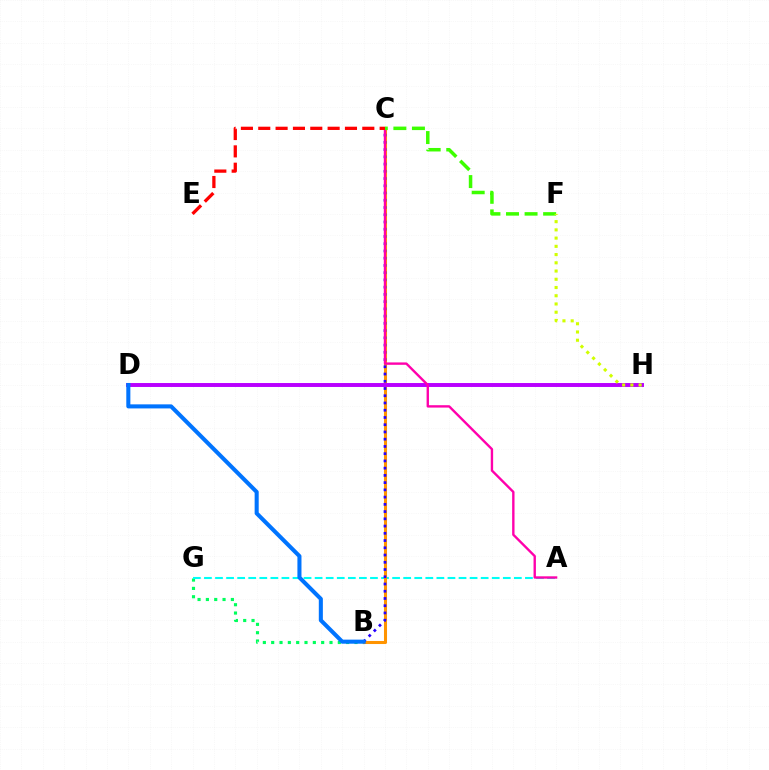{('B', 'G'): [{'color': '#00ff5c', 'line_style': 'dotted', 'thickness': 2.26}], ('A', 'G'): [{'color': '#00fff6', 'line_style': 'dashed', 'thickness': 1.5}], ('B', 'C'): [{'color': '#ff9400', 'line_style': 'solid', 'thickness': 2.2}, {'color': '#2500ff', 'line_style': 'dotted', 'thickness': 1.97}], ('D', 'H'): [{'color': '#b900ff', 'line_style': 'solid', 'thickness': 2.84}], ('B', 'D'): [{'color': '#0074ff', 'line_style': 'solid', 'thickness': 2.92}], ('A', 'C'): [{'color': '#ff00ac', 'line_style': 'solid', 'thickness': 1.71}], ('C', 'F'): [{'color': '#3dff00', 'line_style': 'dashed', 'thickness': 2.52}], ('F', 'H'): [{'color': '#d1ff00', 'line_style': 'dotted', 'thickness': 2.24}], ('C', 'E'): [{'color': '#ff0000', 'line_style': 'dashed', 'thickness': 2.36}]}